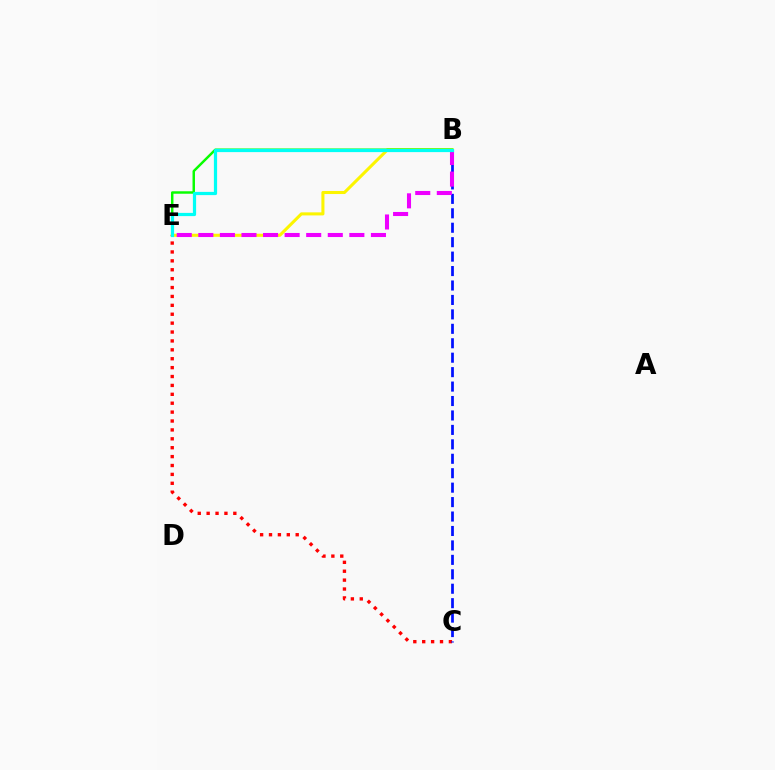{('B', 'E'): [{'color': '#fcf500', 'line_style': 'solid', 'thickness': 2.21}, {'color': '#08ff00', 'line_style': 'solid', 'thickness': 1.77}, {'color': '#ee00ff', 'line_style': 'dashed', 'thickness': 2.93}, {'color': '#00fff6', 'line_style': 'solid', 'thickness': 2.31}], ('C', 'E'): [{'color': '#ff0000', 'line_style': 'dotted', 'thickness': 2.42}], ('B', 'C'): [{'color': '#0010ff', 'line_style': 'dashed', 'thickness': 1.96}]}